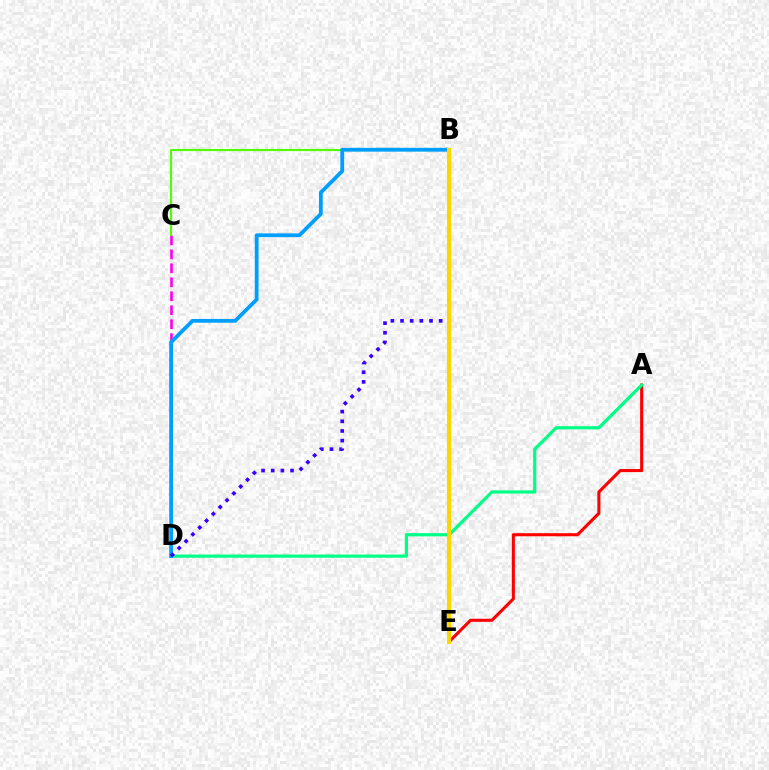{('A', 'E'): [{'color': '#ff0000', 'line_style': 'solid', 'thickness': 2.21}], ('A', 'D'): [{'color': '#00ff86', 'line_style': 'solid', 'thickness': 2.32}], ('C', 'D'): [{'color': '#ff00ed', 'line_style': 'dashed', 'thickness': 1.9}], ('B', 'C'): [{'color': '#4fff00', 'line_style': 'solid', 'thickness': 1.54}], ('B', 'D'): [{'color': '#009eff', 'line_style': 'solid', 'thickness': 2.73}, {'color': '#3700ff', 'line_style': 'dotted', 'thickness': 2.62}], ('B', 'E'): [{'color': '#ffd500', 'line_style': 'solid', 'thickness': 2.96}]}